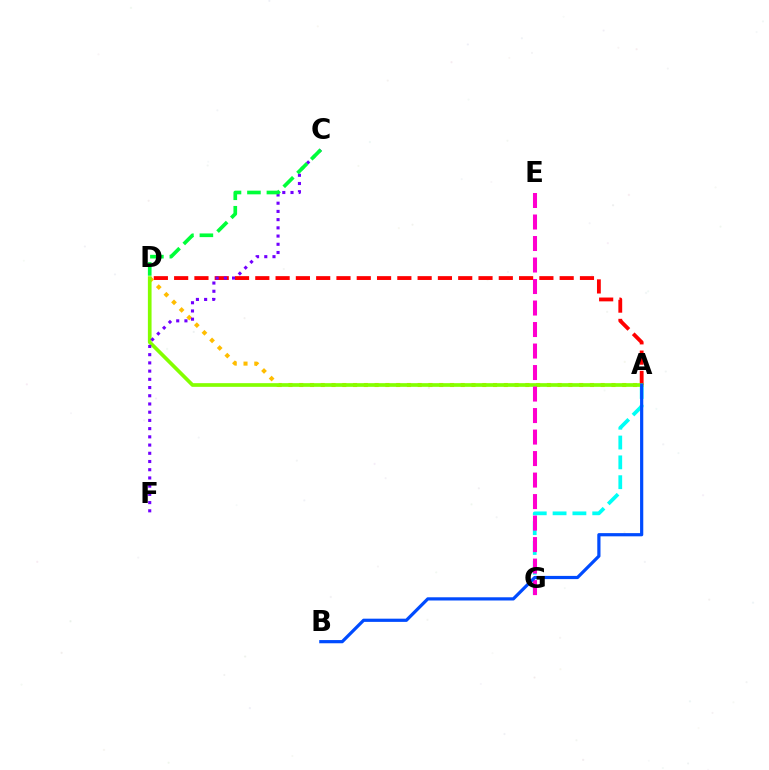{('A', 'D'): [{'color': '#ff0000', 'line_style': 'dashed', 'thickness': 2.76}, {'color': '#ffbd00', 'line_style': 'dotted', 'thickness': 2.93}, {'color': '#84ff00', 'line_style': 'solid', 'thickness': 2.65}], ('A', 'G'): [{'color': '#00fff6', 'line_style': 'dashed', 'thickness': 2.69}], ('E', 'G'): [{'color': '#ff00cf', 'line_style': 'dashed', 'thickness': 2.92}], ('C', 'F'): [{'color': '#7200ff', 'line_style': 'dotted', 'thickness': 2.23}], ('A', 'B'): [{'color': '#004bff', 'line_style': 'solid', 'thickness': 2.31}], ('C', 'D'): [{'color': '#00ff39', 'line_style': 'dashed', 'thickness': 2.64}]}